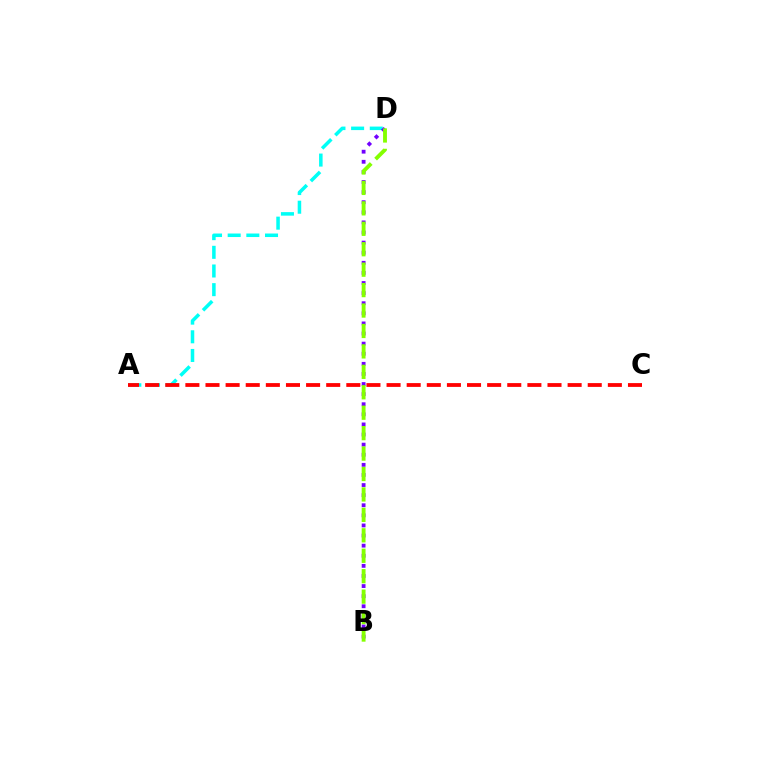{('A', 'D'): [{'color': '#00fff6', 'line_style': 'dashed', 'thickness': 2.54}], ('B', 'D'): [{'color': '#7200ff', 'line_style': 'dotted', 'thickness': 2.74}, {'color': '#84ff00', 'line_style': 'dashed', 'thickness': 2.78}], ('A', 'C'): [{'color': '#ff0000', 'line_style': 'dashed', 'thickness': 2.73}]}